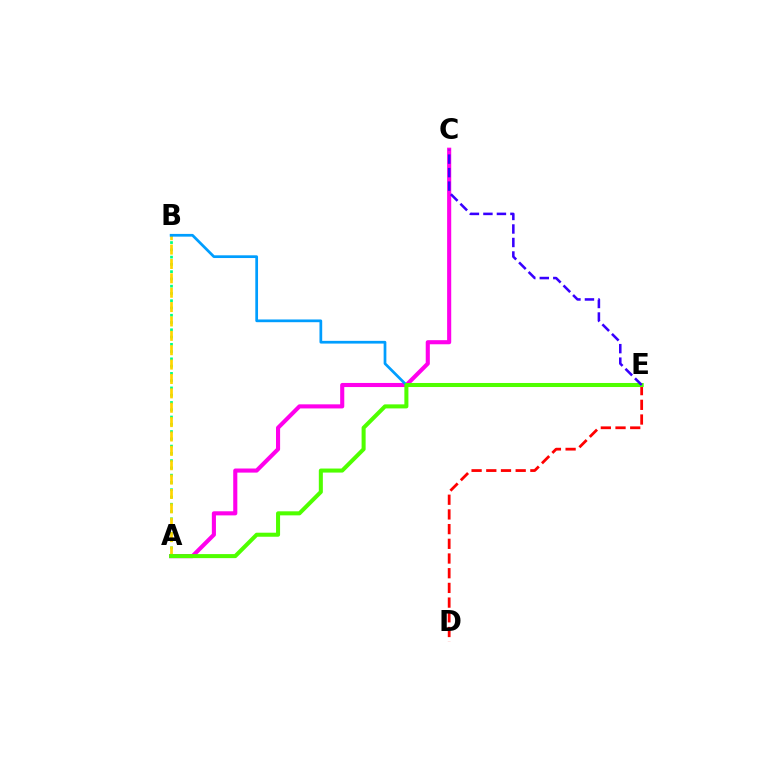{('A', 'C'): [{'color': '#ff00ed', 'line_style': 'solid', 'thickness': 2.95}], ('A', 'B'): [{'color': '#00ff86', 'line_style': 'dotted', 'thickness': 1.97}, {'color': '#ffd500', 'line_style': 'dashed', 'thickness': 1.95}], ('B', 'E'): [{'color': '#009eff', 'line_style': 'solid', 'thickness': 1.96}], ('D', 'E'): [{'color': '#ff0000', 'line_style': 'dashed', 'thickness': 2.0}], ('A', 'E'): [{'color': '#4fff00', 'line_style': 'solid', 'thickness': 2.91}], ('C', 'E'): [{'color': '#3700ff', 'line_style': 'dashed', 'thickness': 1.83}]}